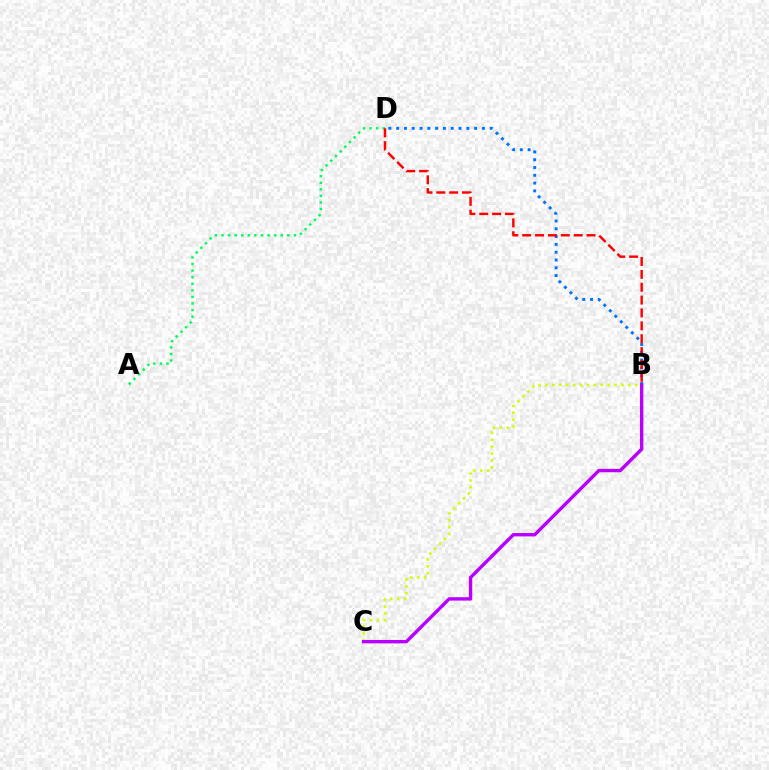{('A', 'D'): [{'color': '#00ff5c', 'line_style': 'dotted', 'thickness': 1.79}], ('B', 'D'): [{'color': '#0074ff', 'line_style': 'dotted', 'thickness': 2.12}, {'color': '#ff0000', 'line_style': 'dashed', 'thickness': 1.75}], ('B', 'C'): [{'color': '#d1ff00', 'line_style': 'dotted', 'thickness': 1.88}, {'color': '#b900ff', 'line_style': 'solid', 'thickness': 2.43}]}